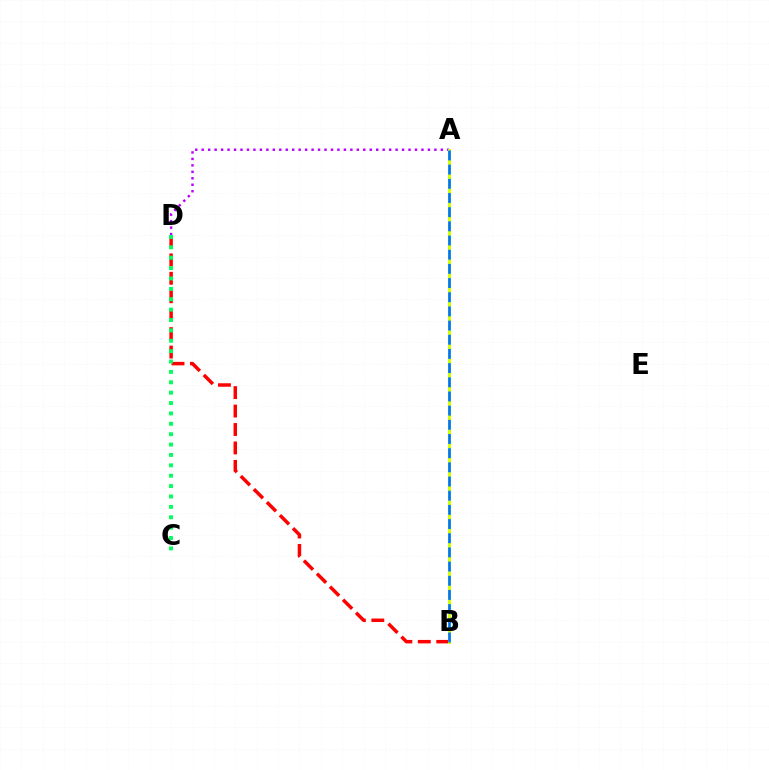{('A', 'D'): [{'color': '#b900ff', 'line_style': 'dotted', 'thickness': 1.76}], ('B', 'D'): [{'color': '#ff0000', 'line_style': 'dashed', 'thickness': 2.51}], ('A', 'B'): [{'color': '#d1ff00', 'line_style': 'solid', 'thickness': 2.17}, {'color': '#0074ff', 'line_style': 'dashed', 'thickness': 1.93}], ('C', 'D'): [{'color': '#00ff5c', 'line_style': 'dotted', 'thickness': 2.82}]}